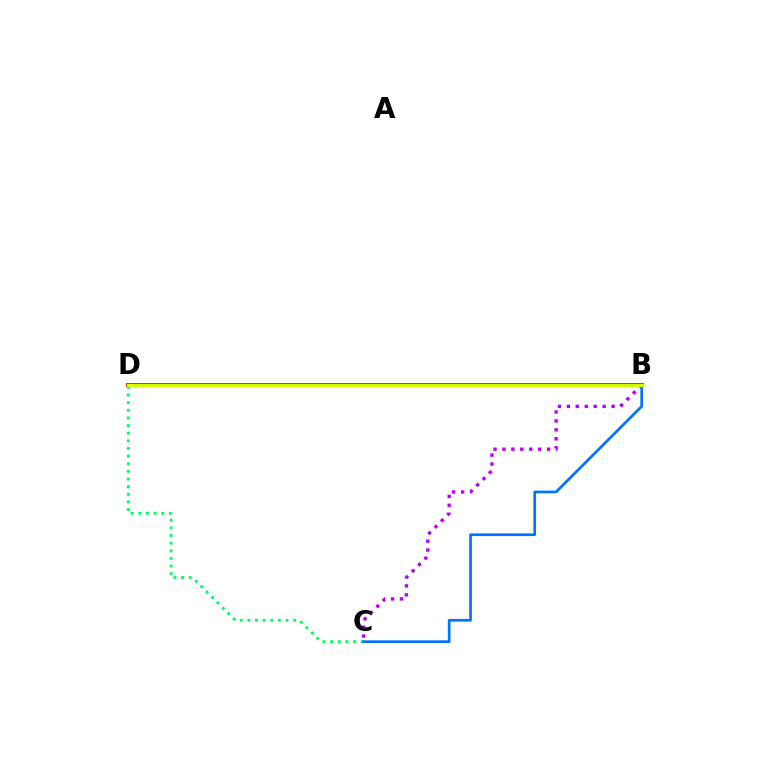{('C', 'D'): [{'color': '#00ff5c', 'line_style': 'dotted', 'thickness': 2.07}], ('B', 'C'): [{'color': '#b900ff', 'line_style': 'dotted', 'thickness': 2.43}, {'color': '#0074ff', 'line_style': 'solid', 'thickness': 1.95}], ('B', 'D'): [{'color': '#ff0000', 'line_style': 'solid', 'thickness': 2.8}, {'color': '#d1ff00', 'line_style': 'solid', 'thickness': 2.4}]}